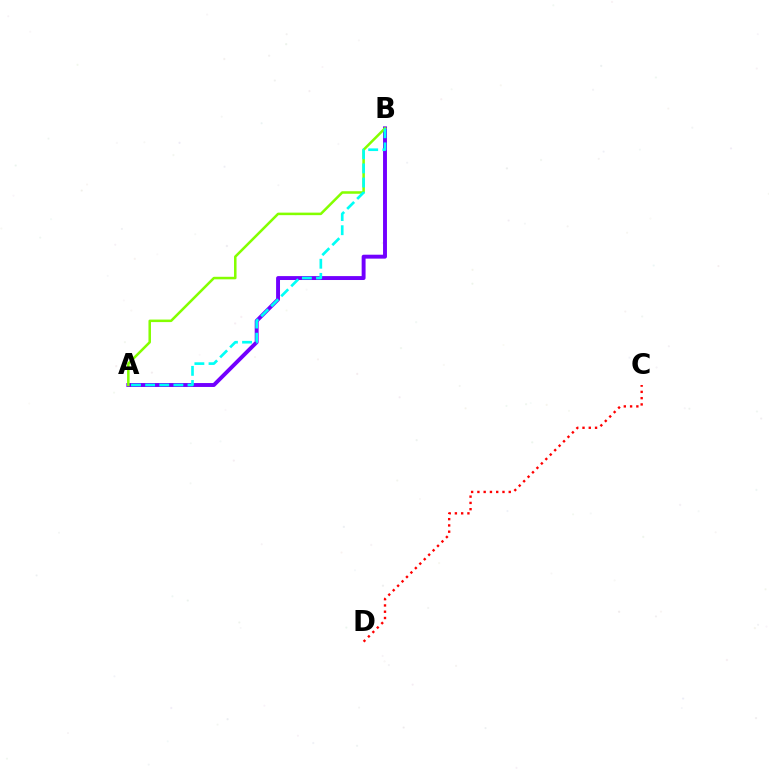{('A', 'B'): [{'color': '#7200ff', 'line_style': 'solid', 'thickness': 2.82}, {'color': '#84ff00', 'line_style': 'solid', 'thickness': 1.82}, {'color': '#00fff6', 'line_style': 'dashed', 'thickness': 1.92}], ('C', 'D'): [{'color': '#ff0000', 'line_style': 'dotted', 'thickness': 1.7}]}